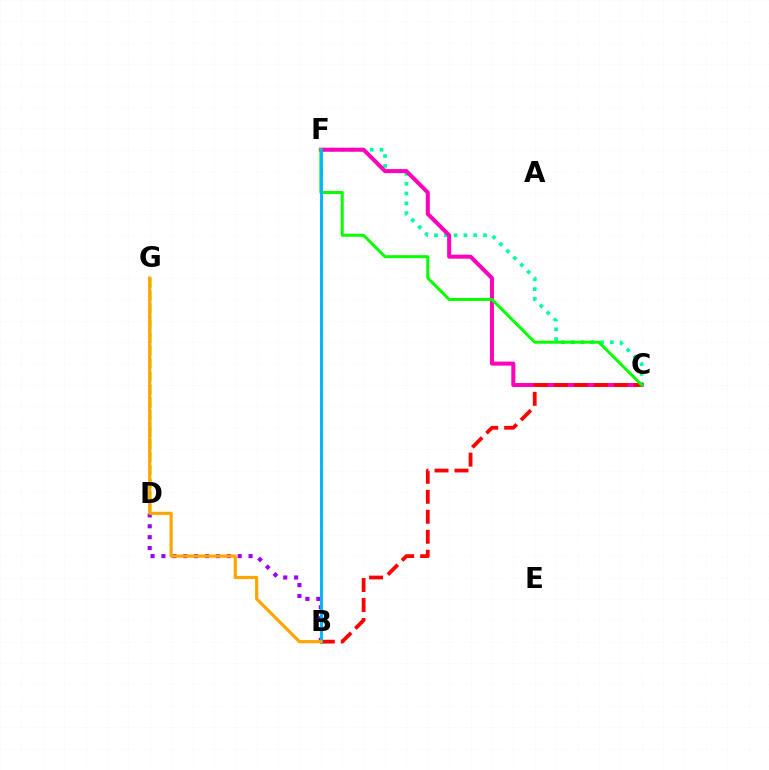{('B', 'D'): [{'color': '#9b00ff', 'line_style': 'dotted', 'thickness': 2.96}], ('D', 'G'): [{'color': '#0010ff', 'line_style': 'dotted', 'thickness': 1.7}, {'color': '#b3ff00', 'line_style': 'dashed', 'thickness': 1.81}], ('C', 'F'): [{'color': '#00ff9d', 'line_style': 'dotted', 'thickness': 2.66}, {'color': '#ff00bd', 'line_style': 'solid', 'thickness': 2.9}, {'color': '#08ff00', 'line_style': 'solid', 'thickness': 2.15}], ('B', 'C'): [{'color': '#ff0000', 'line_style': 'dashed', 'thickness': 2.71}], ('B', 'F'): [{'color': '#00b5ff', 'line_style': 'solid', 'thickness': 2.12}], ('B', 'G'): [{'color': '#ffa500', 'line_style': 'solid', 'thickness': 2.29}]}